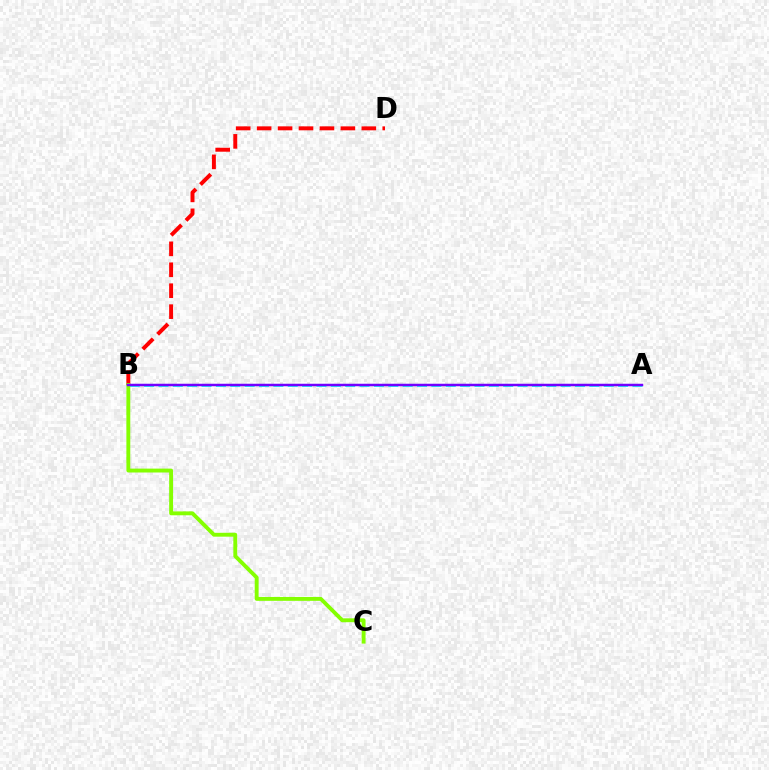{('A', 'B'): [{'color': '#00fff6', 'line_style': 'dashed', 'thickness': 1.95}, {'color': '#7200ff', 'line_style': 'solid', 'thickness': 1.8}], ('B', 'D'): [{'color': '#ff0000', 'line_style': 'dashed', 'thickness': 2.84}], ('B', 'C'): [{'color': '#84ff00', 'line_style': 'solid', 'thickness': 2.8}]}